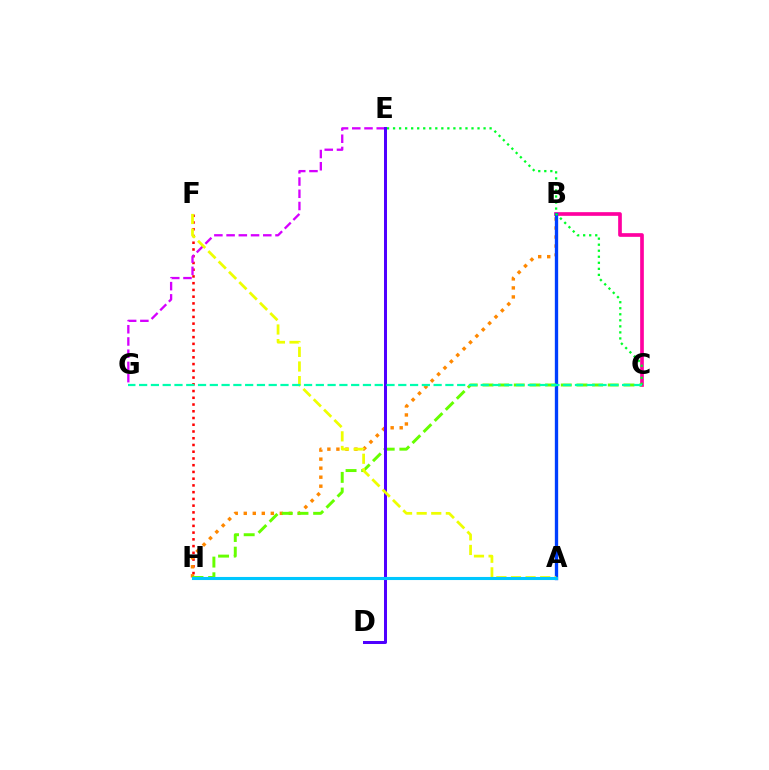{('F', 'H'): [{'color': '#ff0000', 'line_style': 'dotted', 'thickness': 1.83}], ('B', 'H'): [{'color': '#ff8800', 'line_style': 'dotted', 'thickness': 2.45}], ('B', 'C'): [{'color': '#ff00a0', 'line_style': 'solid', 'thickness': 2.65}], ('A', 'B'): [{'color': '#003fff', 'line_style': 'solid', 'thickness': 2.39}], ('E', 'G'): [{'color': '#d600ff', 'line_style': 'dashed', 'thickness': 1.66}], ('C', 'E'): [{'color': '#00ff27', 'line_style': 'dotted', 'thickness': 1.64}], ('C', 'H'): [{'color': '#66ff00', 'line_style': 'dashed', 'thickness': 2.13}], ('D', 'E'): [{'color': '#4f00ff', 'line_style': 'solid', 'thickness': 2.16}], ('A', 'F'): [{'color': '#eeff00', 'line_style': 'dashed', 'thickness': 1.98}], ('A', 'H'): [{'color': '#00c7ff', 'line_style': 'solid', 'thickness': 2.22}], ('C', 'G'): [{'color': '#00ffaf', 'line_style': 'dashed', 'thickness': 1.6}]}